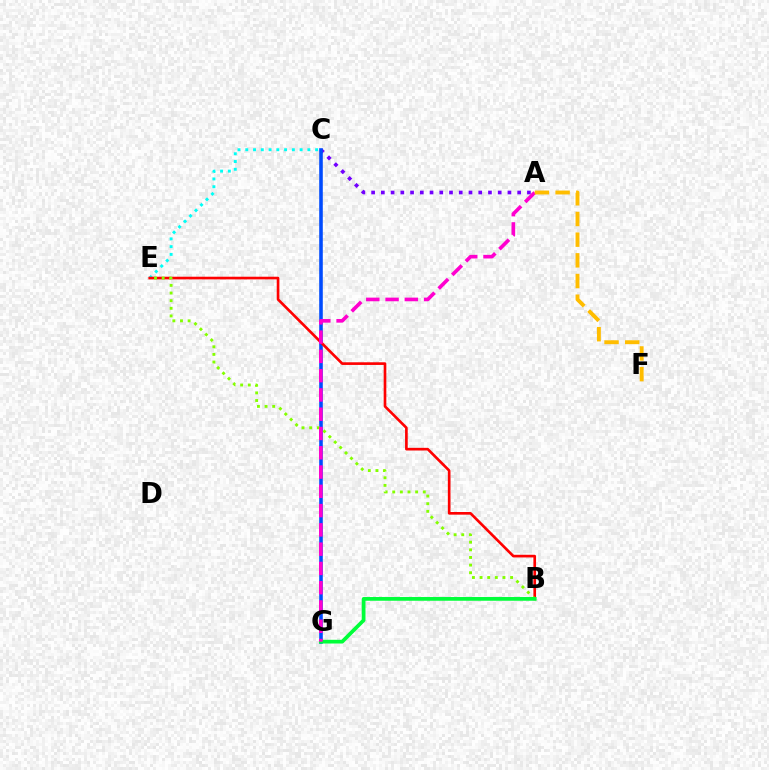{('A', 'C'): [{'color': '#7200ff', 'line_style': 'dotted', 'thickness': 2.65}], ('C', 'G'): [{'color': '#004bff', 'line_style': 'solid', 'thickness': 2.58}], ('C', 'E'): [{'color': '#00fff6', 'line_style': 'dotted', 'thickness': 2.11}], ('B', 'E'): [{'color': '#ff0000', 'line_style': 'solid', 'thickness': 1.91}, {'color': '#84ff00', 'line_style': 'dotted', 'thickness': 2.07}], ('B', 'G'): [{'color': '#00ff39', 'line_style': 'solid', 'thickness': 2.69}], ('A', 'G'): [{'color': '#ff00cf', 'line_style': 'dashed', 'thickness': 2.62}], ('A', 'F'): [{'color': '#ffbd00', 'line_style': 'dashed', 'thickness': 2.81}]}